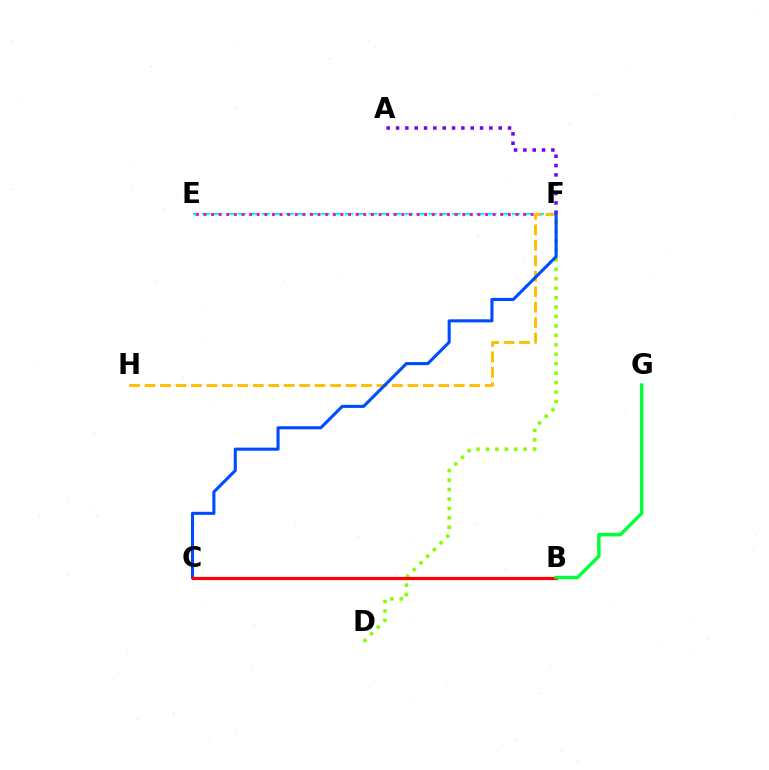{('E', 'F'): [{'color': '#00fff6', 'line_style': 'dashed', 'thickness': 1.62}, {'color': '#ff00cf', 'line_style': 'dotted', 'thickness': 2.07}], ('D', 'F'): [{'color': '#84ff00', 'line_style': 'dotted', 'thickness': 2.57}], ('F', 'H'): [{'color': '#ffbd00', 'line_style': 'dashed', 'thickness': 2.1}], ('A', 'F'): [{'color': '#7200ff', 'line_style': 'dotted', 'thickness': 2.54}], ('C', 'F'): [{'color': '#004bff', 'line_style': 'solid', 'thickness': 2.21}], ('B', 'C'): [{'color': '#ff0000', 'line_style': 'solid', 'thickness': 2.3}], ('B', 'G'): [{'color': '#00ff39', 'line_style': 'solid', 'thickness': 2.46}]}